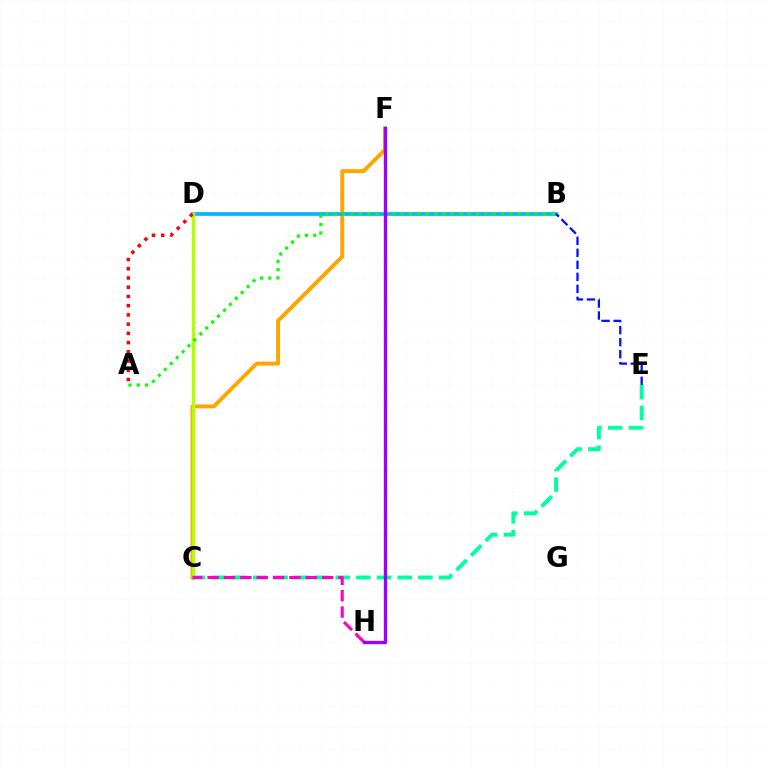{('C', 'F'): [{'color': '#ffa500', 'line_style': 'solid', 'thickness': 2.82}], ('B', 'D'): [{'color': '#00b5ff', 'line_style': 'solid', 'thickness': 2.66}], ('C', 'D'): [{'color': '#b3ff00', 'line_style': 'solid', 'thickness': 2.45}], ('C', 'E'): [{'color': '#00ff9d', 'line_style': 'dashed', 'thickness': 2.81}], ('C', 'H'): [{'color': '#ff00bd', 'line_style': 'dashed', 'thickness': 2.22}], ('A', 'B'): [{'color': '#08ff00', 'line_style': 'dotted', 'thickness': 2.27}], ('F', 'H'): [{'color': '#9b00ff', 'line_style': 'solid', 'thickness': 2.43}], ('A', 'D'): [{'color': '#ff0000', 'line_style': 'dotted', 'thickness': 2.51}], ('B', 'E'): [{'color': '#0010ff', 'line_style': 'dashed', 'thickness': 1.63}]}